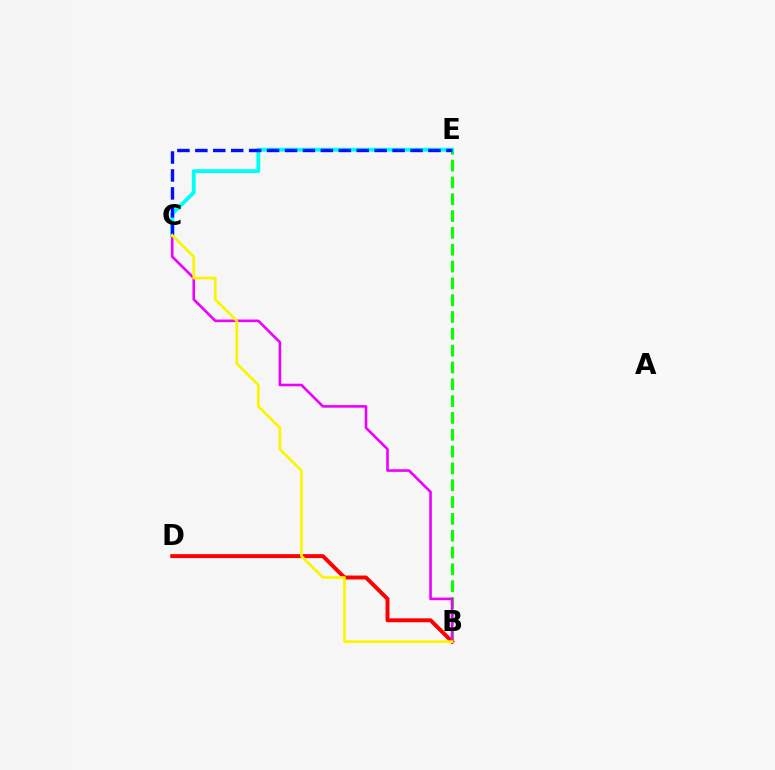{('B', 'E'): [{'color': '#08ff00', 'line_style': 'dashed', 'thickness': 2.29}], ('B', 'D'): [{'color': '#ff0000', 'line_style': 'solid', 'thickness': 2.83}], ('B', 'C'): [{'color': '#ee00ff', 'line_style': 'solid', 'thickness': 1.87}, {'color': '#fcf500', 'line_style': 'solid', 'thickness': 1.96}], ('C', 'E'): [{'color': '#00fff6', 'line_style': 'solid', 'thickness': 2.78}, {'color': '#0010ff', 'line_style': 'dashed', 'thickness': 2.44}]}